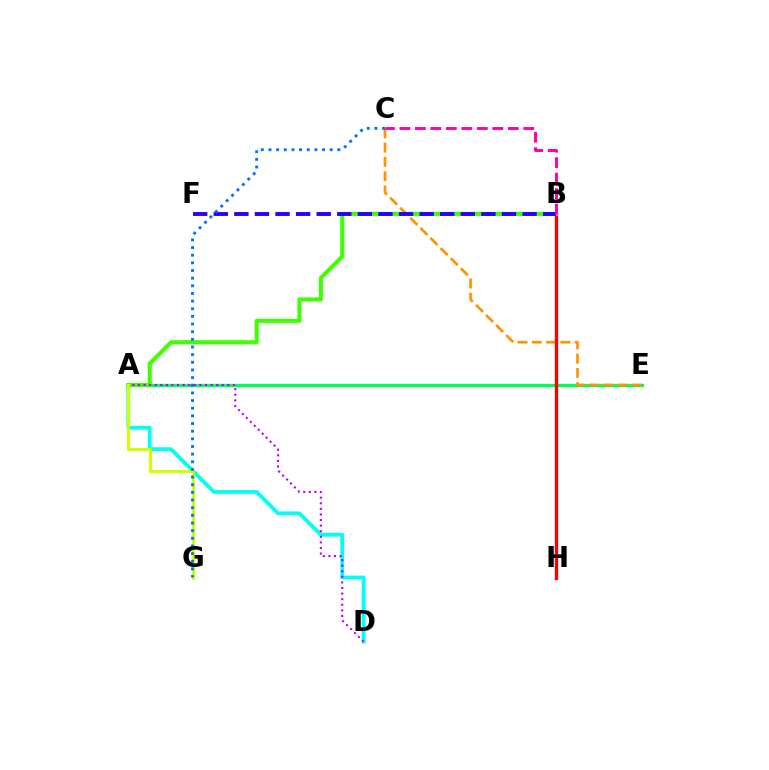{('A', 'E'): [{'color': '#00ff5c', 'line_style': 'solid', 'thickness': 2.38}], ('C', 'E'): [{'color': '#ff9400', 'line_style': 'dashed', 'thickness': 1.94}], ('A', 'D'): [{'color': '#00fff6', 'line_style': 'solid', 'thickness': 2.74}, {'color': '#b900ff', 'line_style': 'dotted', 'thickness': 1.52}], ('B', 'H'): [{'color': '#ff0000', 'line_style': 'solid', 'thickness': 2.4}], ('A', 'B'): [{'color': '#3dff00', 'line_style': 'solid', 'thickness': 2.92}], ('B', 'F'): [{'color': '#2500ff', 'line_style': 'dashed', 'thickness': 2.8}], ('A', 'G'): [{'color': '#d1ff00', 'line_style': 'solid', 'thickness': 2.17}], ('C', 'G'): [{'color': '#0074ff', 'line_style': 'dotted', 'thickness': 2.08}], ('B', 'C'): [{'color': '#ff00ac', 'line_style': 'dashed', 'thickness': 2.1}]}